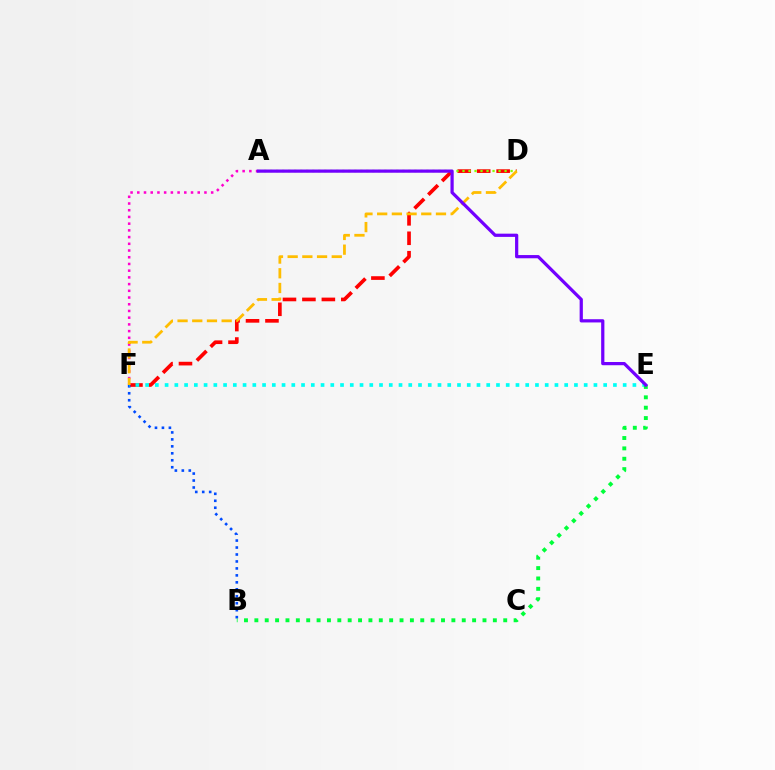{('D', 'F'): [{'color': '#ff0000', 'line_style': 'dashed', 'thickness': 2.64}, {'color': '#ffbd00', 'line_style': 'dashed', 'thickness': 2.0}], ('A', 'F'): [{'color': '#ff00cf', 'line_style': 'dotted', 'thickness': 1.82}], ('B', 'F'): [{'color': '#004bff', 'line_style': 'dotted', 'thickness': 1.89}], ('E', 'F'): [{'color': '#00fff6', 'line_style': 'dotted', 'thickness': 2.65}], ('A', 'D'): [{'color': '#84ff00', 'line_style': 'dotted', 'thickness': 1.63}], ('B', 'E'): [{'color': '#00ff39', 'line_style': 'dotted', 'thickness': 2.82}], ('A', 'E'): [{'color': '#7200ff', 'line_style': 'solid', 'thickness': 2.32}]}